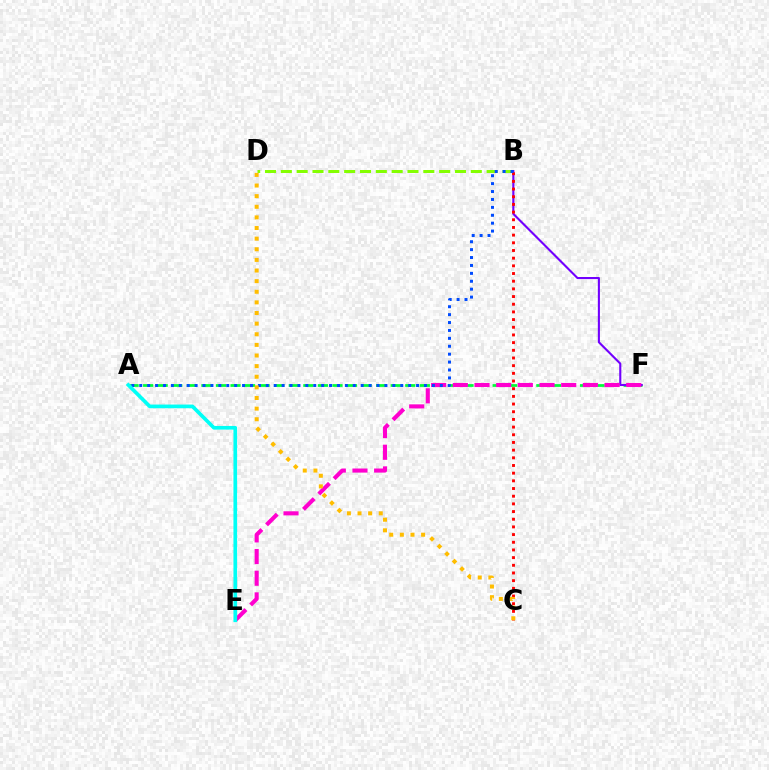{('A', 'F'): [{'color': '#00ff39', 'line_style': 'dashed', 'thickness': 1.98}], ('B', 'D'): [{'color': '#84ff00', 'line_style': 'dashed', 'thickness': 2.15}], ('B', 'F'): [{'color': '#7200ff', 'line_style': 'solid', 'thickness': 1.51}], ('E', 'F'): [{'color': '#ff00cf', 'line_style': 'dashed', 'thickness': 2.94}], ('B', 'C'): [{'color': '#ff0000', 'line_style': 'dotted', 'thickness': 2.09}], ('A', 'B'): [{'color': '#004bff', 'line_style': 'dotted', 'thickness': 2.15}], ('A', 'E'): [{'color': '#00fff6', 'line_style': 'solid', 'thickness': 2.64}], ('C', 'D'): [{'color': '#ffbd00', 'line_style': 'dotted', 'thickness': 2.89}]}